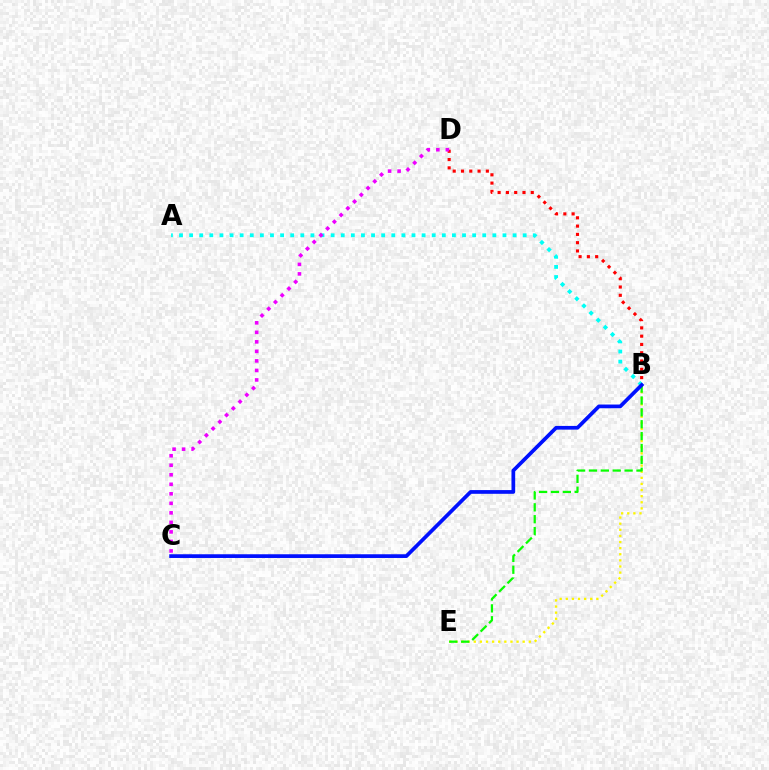{('B', 'E'): [{'color': '#fcf500', 'line_style': 'dotted', 'thickness': 1.66}, {'color': '#08ff00', 'line_style': 'dashed', 'thickness': 1.61}], ('B', 'D'): [{'color': '#ff0000', 'line_style': 'dotted', 'thickness': 2.25}], ('A', 'B'): [{'color': '#00fff6', 'line_style': 'dotted', 'thickness': 2.75}], ('B', 'C'): [{'color': '#0010ff', 'line_style': 'solid', 'thickness': 2.68}], ('C', 'D'): [{'color': '#ee00ff', 'line_style': 'dotted', 'thickness': 2.59}]}